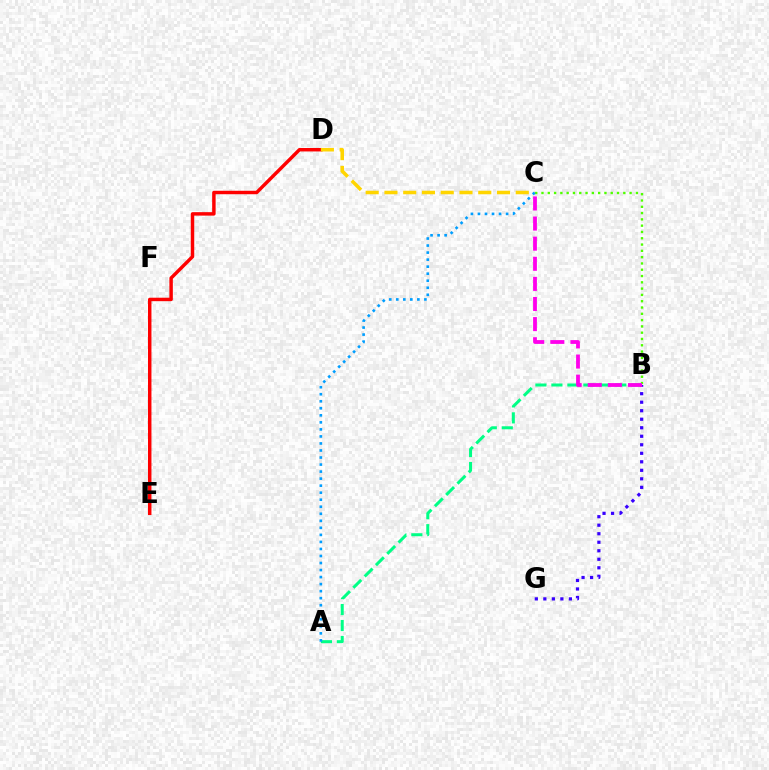{('B', 'C'): [{'color': '#4fff00', 'line_style': 'dotted', 'thickness': 1.71}, {'color': '#ff00ed', 'line_style': 'dashed', 'thickness': 2.73}], ('D', 'E'): [{'color': '#ff0000', 'line_style': 'solid', 'thickness': 2.49}], ('A', 'B'): [{'color': '#00ff86', 'line_style': 'dashed', 'thickness': 2.17}], ('C', 'D'): [{'color': '#ffd500', 'line_style': 'dashed', 'thickness': 2.55}], ('A', 'C'): [{'color': '#009eff', 'line_style': 'dotted', 'thickness': 1.91}], ('B', 'G'): [{'color': '#3700ff', 'line_style': 'dotted', 'thickness': 2.31}]}